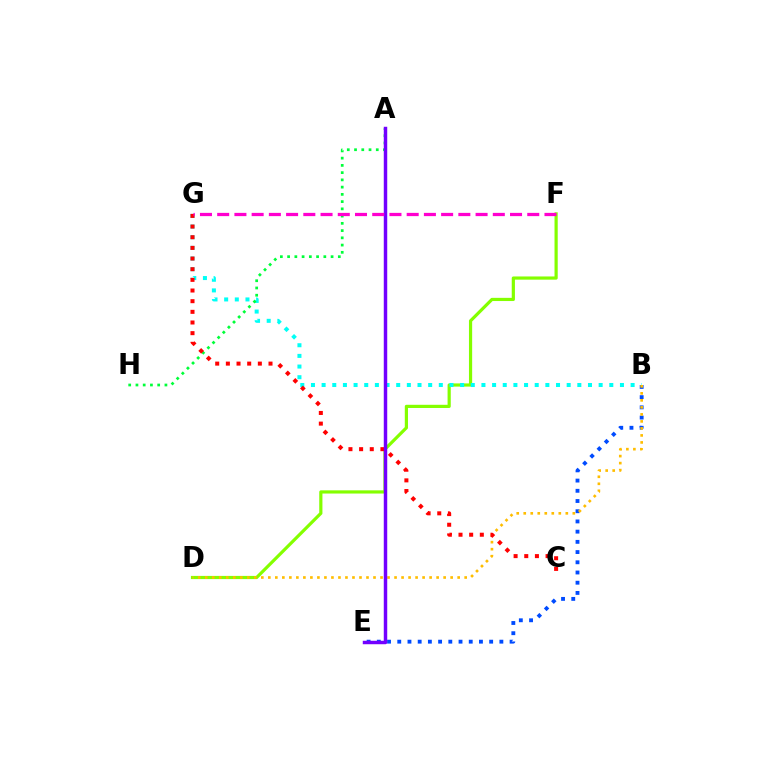{('D', 'F'): [{'color': '#84ff00', 'line_style': 'solid', 'thickness': 2.3}], ('B', 'G'): [{'color': '#00fff6', 'line_style': 'dotted', 'thickness': 2.89}], ('A', 'H'): [{'color': '#00ff39', 'line_style': 'dotted', 'thickness': 1.97}], ('B', 'E'): [{'color': '#004bff', 'line_style': 'dotted', 'thickness': 2.77}], ('B', 'D'): [{'color': '#ffbd00', 'line_style': 'dotted', 'thickness': 1.91}], ('C', 'G'): [{'color': '#ff0000', 'line_style': 'dotted', 'thickness': 2.9}], ('A', 'E'): [{'color': '#7200ff', 'line_style': 'solid', 'thickness': 2.49}], ('F', 'G'): [{'color': '#ff00cf', 'line_style': 'dashed', 'thickness': 2.34}]}